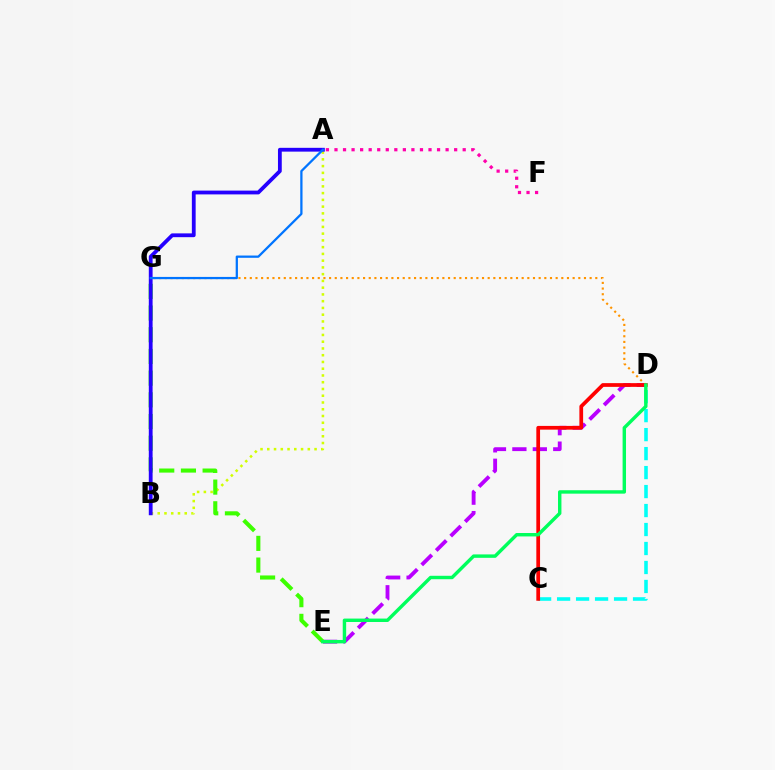{('C', 'D'): [{'color': '#00fff6', 'line_style': 'dashed', 'thickness': 2.58}, {'color': '#ff0000', 'line_style': 'solid', 'thickness': 2.68}], ('A', 'F'): [{'color': '#ff00ac', 'line_style': 'dotted', 'thickness': 2.32}], ('D', 'E'): [{'color': '#b900ff', 'line_style': 'dashed', 'thickness': 2.78}, {'color': '#00ff5c', 'line_style': 'solid', 'thickness': 2.46}], ('D', 'G'): [{'color': '#ff9400', 'line_style': 'dotted', 'thickness': 1.54}], ('A', 'B'): [{'color': '#d1ff00', 'line_style': 'dotted', 'thickness': 1.84}, {'color': '#2500ff', 'line_style': 'solid', 'thickness': 2.73}], ('E', 'G'): [{'color': '#3dff00', 'line_style': 'dashed', 'thickness': 2.95}], ('A', 'G'): [{'color': '#0074ff', 'line_style': 'solid', 'thickness': 1.63}]}